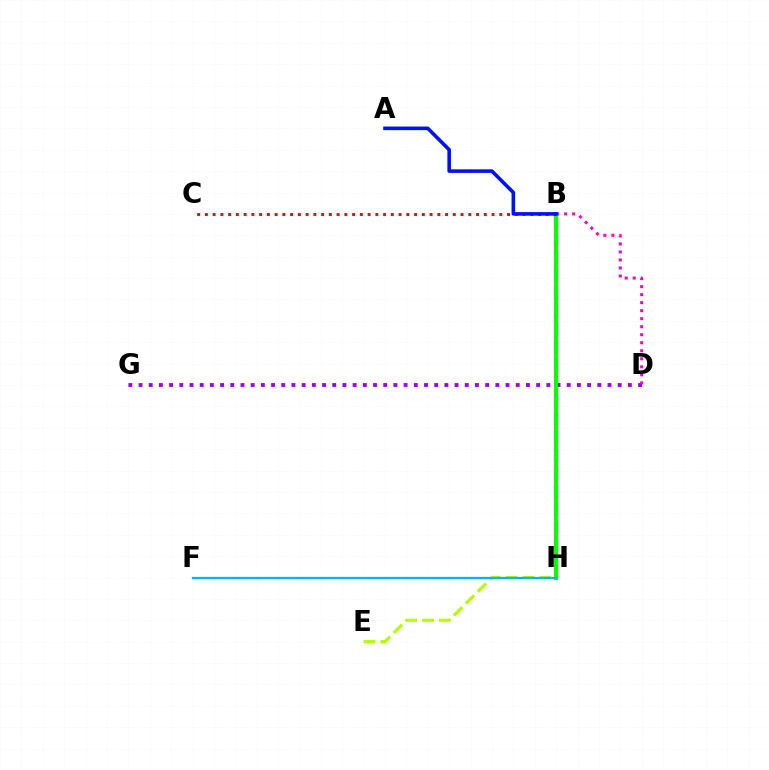{('B', 'H'): [{'color': '#ffa500', 'line_style': 'solid', 'thickness': 1.65}, {'color': '#00ff9d', 'line_style': 'dashed', 'thickness': 2.45}, {'color': '#08ff00', 'line_style': 'solid', 'thickness': 2.92}], ('E', 'H'): [{'color': '#b3ff00', 'line_style': 'dashed', 'thickness': 2.29}], ('D', 'G'): [{'color': '#9b00ff', 'line_style': 'dotted', 'thickness': 2.77}], ('B', 'D'): [{'color': '#ff00bd', 'line_style': 'dotted', 'thickness': 2.18}], ('B', 'C'): [{'color': '#ff0000', 'line_style': 'dotted', 'thickness': 2.11}], ('F', 'H'): [{'color': '#00b5ff', 'line_style': 'solid', 'thickness': 1.64}], ('A', 'B'): [{'color': '#0010ff', 'line_style': 'solid', 'thickness': 2.59}]}